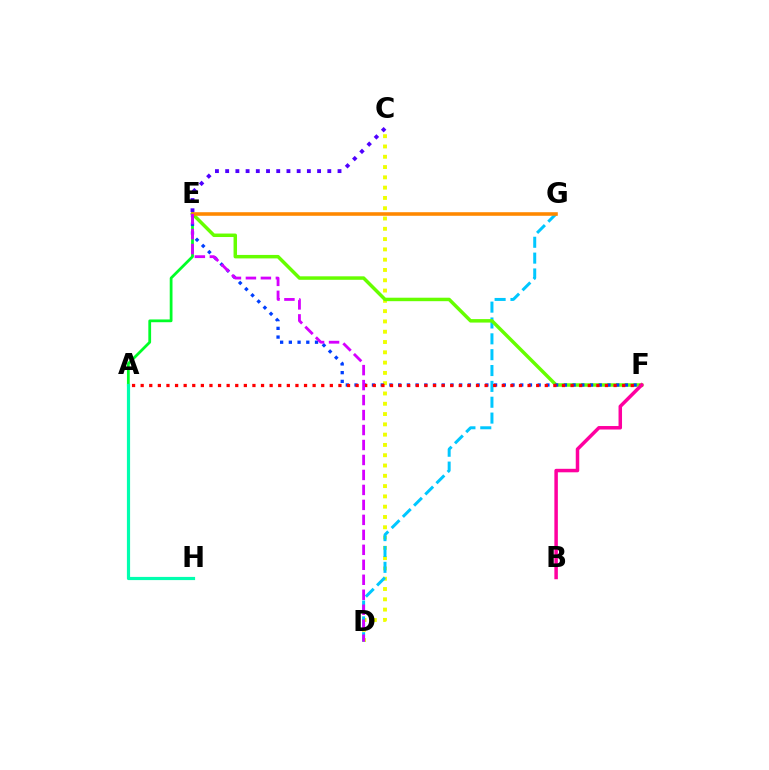{('C', 'D'): [{'color': '#eeff00', 'line_style': 'dotted', 'thickness': 2.8}], ('D', 'G'): [{'color': '#00c7ff', 'line_style': 'dashed', 'thickness': 2.15}], ('E', 'F'): [{'color': '#66ff00', 'line_style': 'solid', 'thickness': 2.5}, {'color': '#003fff', 'line_style': 'dotted', 'thickness': 2.37}], ('C', 'E'): [{'color': '#4f00ff', 'line_style': 'dotted', 'thickness': 2.77}], ('A', 'E'): [{'color': '#00ff27', 'line_style': 'solid', 'thickness': 1.99}], ('A', 'F'): [{'color': '#ff0000', 'line_style': 'dotted', 'thickness': 2.34}], ('E', 'G'): [{'color': '#ff8800', 'line_style': 'solid', 'thickness': 2.58}], ('D', 'E'): [{'color': '#d600ff', 'line_style': 'dashed', 'thickness': 2.03}], ('B', 'F'): [{'color': '#ff00a0', 'line_style': 'solid', 'thickness': 2.52}], ('A', 'H'): [{'color': '#00ffaf', 'line_style': 'solid', 'thickness': 2.29}]}